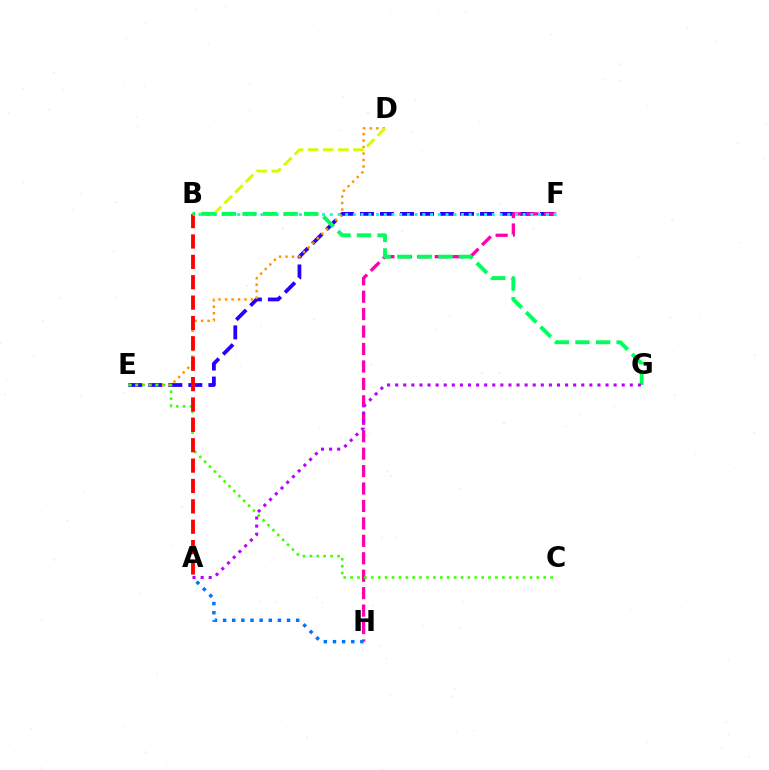{('E', 'F'): [{'color': '#2500ff', 'line_style': 'dashed', 'thickness': 2.72}], ('F', 'H'): [{'color': '#ff00ac', 'line_style': 'dashed', 'thickness': 2.37}], ('D', 'E'): [{'color': '#ff9400', 'line_style': 'dotted', 'thickness': 1.76}], ('C', 'E'): [{'color': '#3dff00', 'line_style': 'dotted', 'thickness': 1.87}], ('B', 'D'): [{'color': '#d1ff00', 'line_style': 'dashed', 'thickness': 2.05}], ('A', 'B'): [{'color': '#ff0000', 'line_style': 'dashed', 'thickness': 2.77}], ('B', 'F'): [{'color': '#00fff6', 'line_style': 'dotted', 'thickness': 2.1}], ('A', 'H'): [{'color': '#0074ff', 'line_style': 'dotted', 'thickness': 2.48}], ('B', 'G'): [{'color': '#00ff5c', 'line_style': 'dashed', 'thickness': 2.79}], ('A', 'G'): [{'color': '#b900ff', 'line_style': 'dotted', 'thickness': 2.2}]}